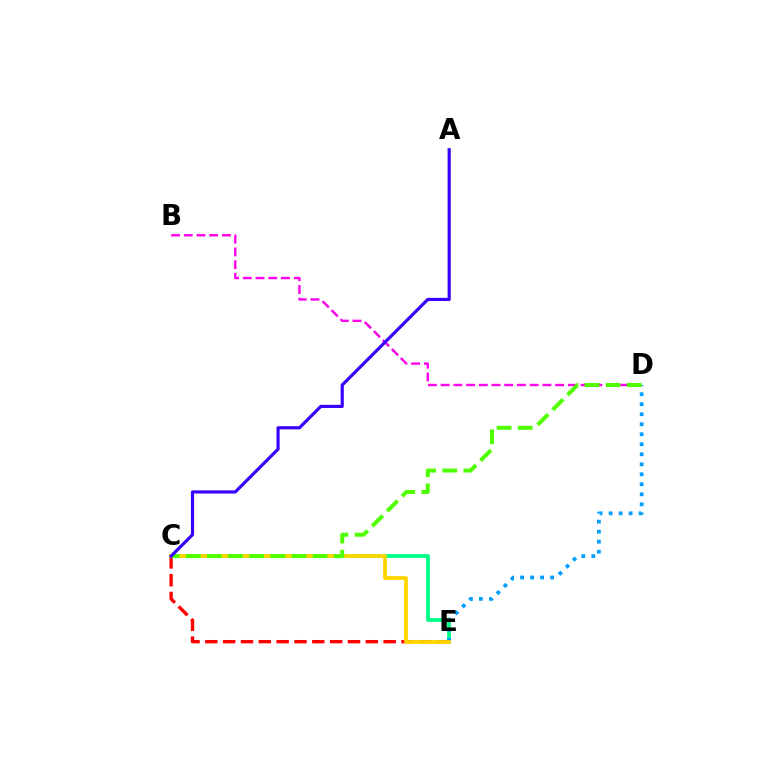{('C', 'E'): [{'color': '#00ff86', 'line_style': 'solid', 'thickness': 2.72}, {'color': '#ff0000', 'line_style': 'dashed', 'thickness': 2.42}, {'color': '#ffd500', 'line_style': 'solid', 'thickness': 2.73}], ('B', 'D'): [{'color': '#ff00ed', 'line_style': 'dashed', 'thickness': 1.73}], ('D', 'E'): [{'color': '#009eff', 'line_style': 'dotted', 'thickness': 2.72}], ('C', 'D'): [{'color': '#4fff00', 'line_style': 'dashed', 'thickness': 2.87}], ('A', 'C'): [{'color': '#3700ff', 'line_style': 'solid', 'thickness': 2.27}]}